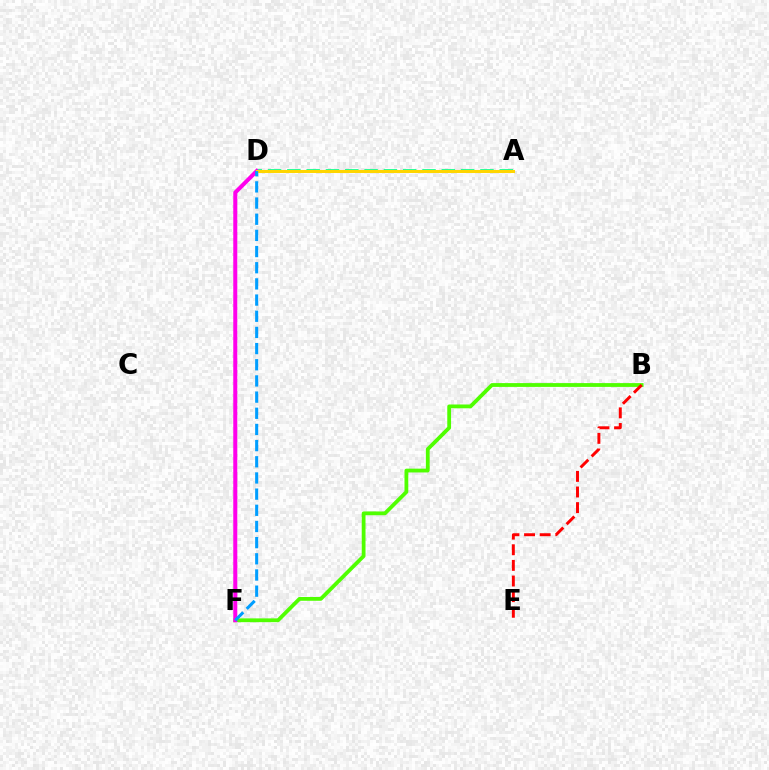{('B', 'F'): [{'color': '#4fff00', 'line_style': 'solid', 'thickness': 2.73}], ('A', 'D'): [{'color': '#00ff86', 'line_style': 'dashed', 'thickness': 2.62}, {'color': '#3700ff', 'line_style': 'dashed', 'thickness': 2.11}, {'color': '#ffd500', 'line_style': 'solid', 'thickness': 2.18}], ('B', 'E'): [{'color': '#ff0000', 'line_style': 'dashed', 'thickness': 2.12}], ('D', 'F'): [{'color': '#ff00ed', 'line_style': 'solid', 'thickness': 2.9}, {'color': '#009eff', 'line_style': 'dashed', 'thickness': 2.2}]}